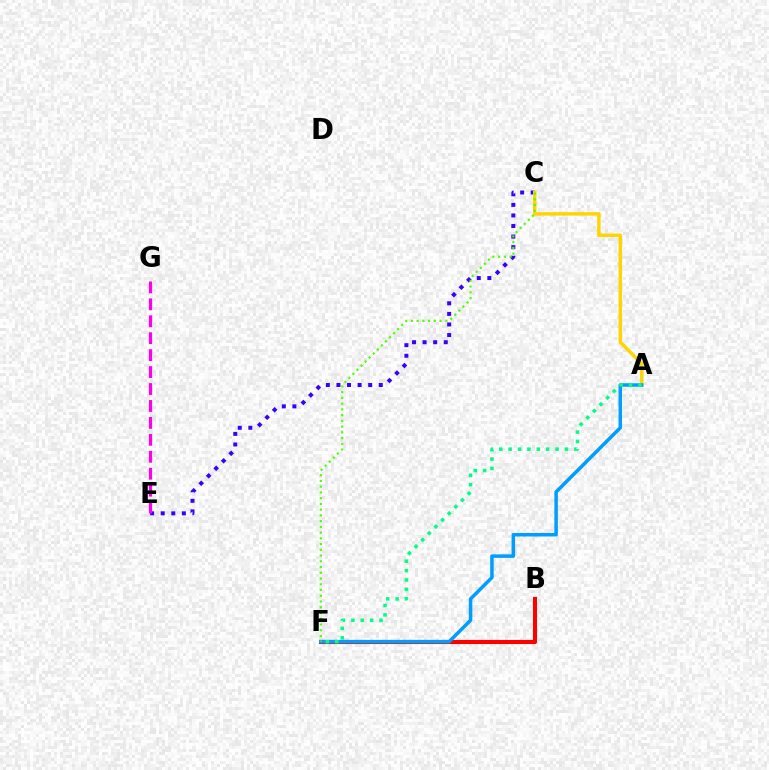{('B', 'F'): [{'color': '#ff0000', 'line_style': 'solid', 'thickness': 2.95}], ('C', 'E'): [{'color': '#3700ff', 'line_style': 'dotted', 'thickness': 2.88}], ('A', 'C'): [{'color': '#ffd500', 'line_style': 'solid', 'thickness': 2.49}], ('A', 'F'): [{'color': '#009eff', 'line_style': 'solid', 'thickness': 2.53}, {'color': '#00ff86', 'line_style': 'dotted', 'thickness': 2.55}], ('C', 'F'): [{'color': '#4fff00', 'line_style': 'dotted', 'thickness': 1.56}], ('E', 'G'): [{'color': '#ff00ed', 'line_style': 'dashed', 'thickness': 2.3}]}